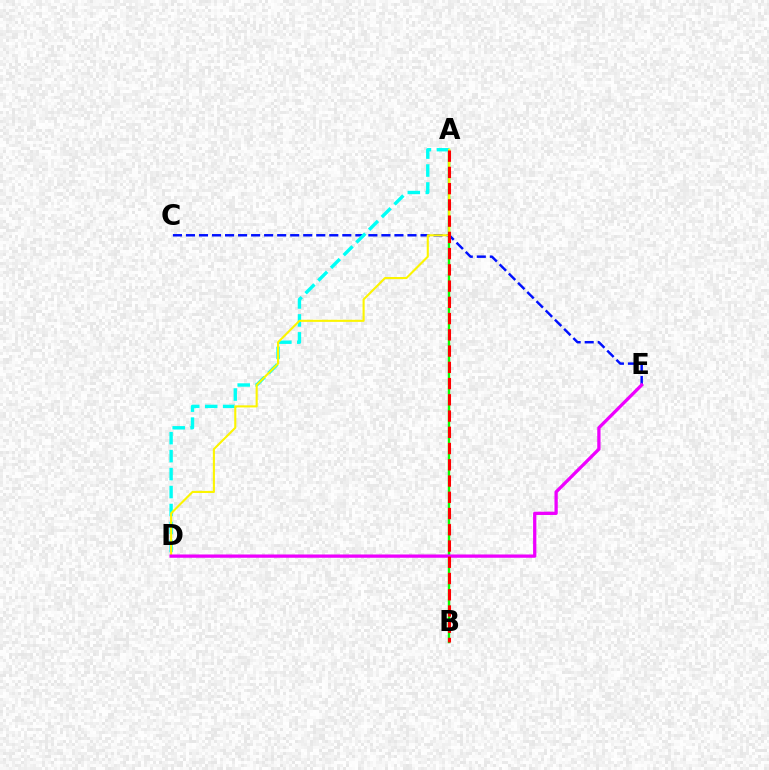{('A', 'B'): [{'color': '#08ff00', 'line_style': 'solid', 'thickness': 1.73}, {'color': '#ff0000', 'line_style': 'dashed', 'thickness': 2.21}], ('C', 'E'): [{'color': '#0010ff', 'line_style': 'dashed', 'thickness': 1.77}], ('A', 'D'): [{'color': '#00fff6', 'line_style': 'dashed', 'thickness': 2.44}, {'color': '#fcf500', 'line_style': 'solid', 'thickness': 1.51}], ('D', 'E'): [{'color': '#ee00ff', 'line_style': 'solid', 'thickness': 2.36}]}